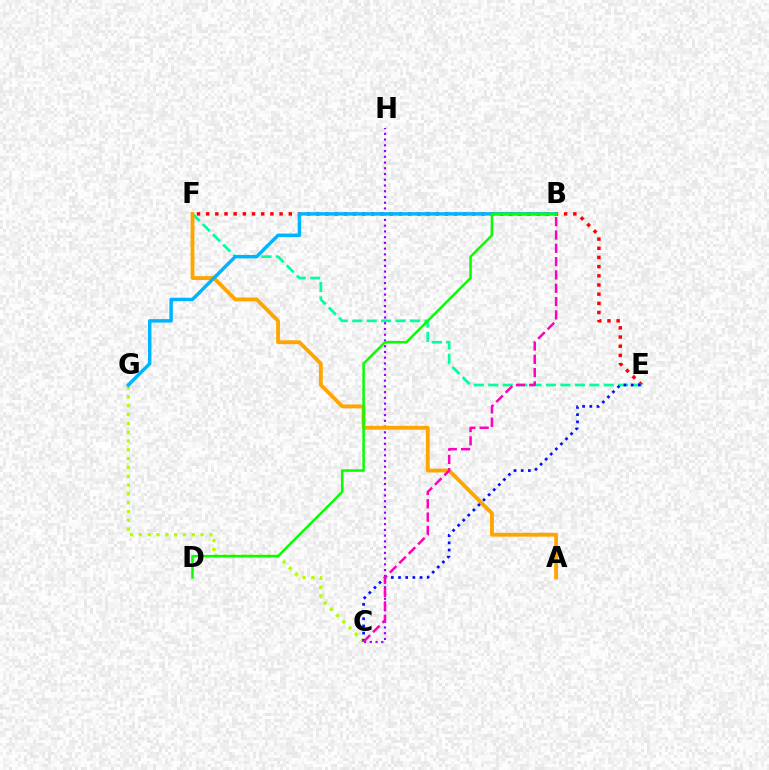{('E', 'F'): [{'color': '#ff0000', 'line_style': 'dotted', 'thickness': 2.49}, {'color': '#00ff9d', 'line_style': 'dashed', 'thickness': 1.96}], ('C', 'G'): [{'color': '#b3ff00', 'line_style': 'dotted', 'thickness': 2.4}], ('C', 'H'): [{'color': '#9b00ff', 'line_style': 'dotted', 'thickness': 1.56}], ('A', 'F'): [{'color': '#ffa500', 'line_style': 'solid', 'thickness': 2.76}], ('C', 'E'): [{'color': '#0010ff', 'line_style': 'dotted', 'thickness': 1.95}], ('B', 'G'): [{'color': '#00b5ff', 'line_style': 'solid', 'thickness': 2.49}], ('B', 'C'): [{'color': '#ff00bd', 'line_style': 'dashed', 'thickness': 1.81}], ('B', 'D'): [{'color': '#08ff00', 'line_style': 'solid', 'thickness': 1.82}]}